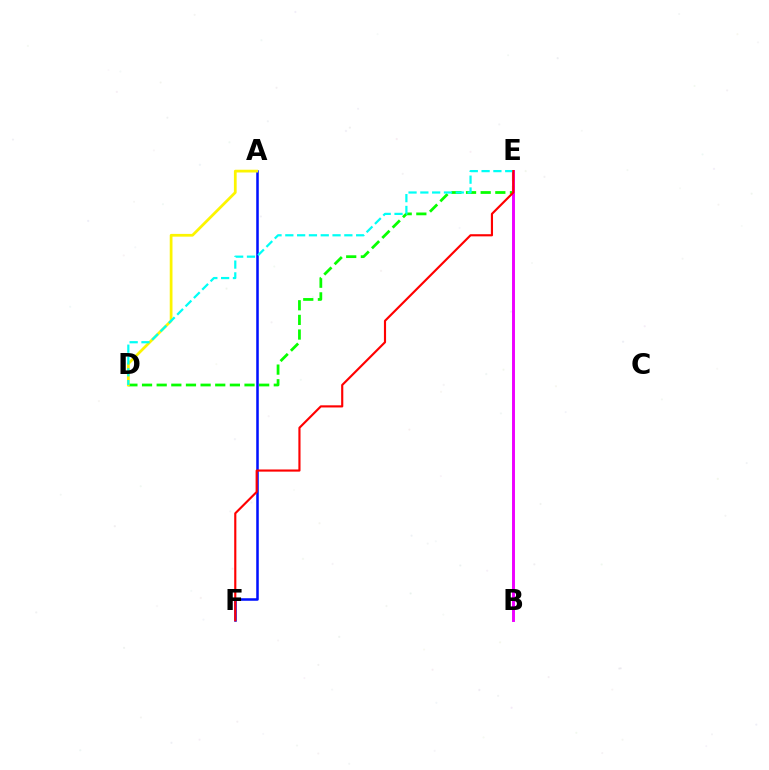{('D', 'E'): [{'color': '#08ff00', 'line_style': 'dashed', 'thickness': 1.99}, {'color': '#00fff6', 'line_style': 'dashed', 'thickness': 1.6}], ('A', 'F'): [{'color': '#0010ff', 'line_style': 'solid', 'thickness': 1.82}], ('B', 'E'): [{'color': '#ee00ff', 'line_style': 'solid', 'thickness': 2.11}], ('A', 'D'): [{'color': '#fcf500', 'line_style': 'solid', 'thickness': 1.98}], ('E', 'F'): [{'color': '#ff0000', 'line_style': 'solid', 'thickness': 1.55}]}